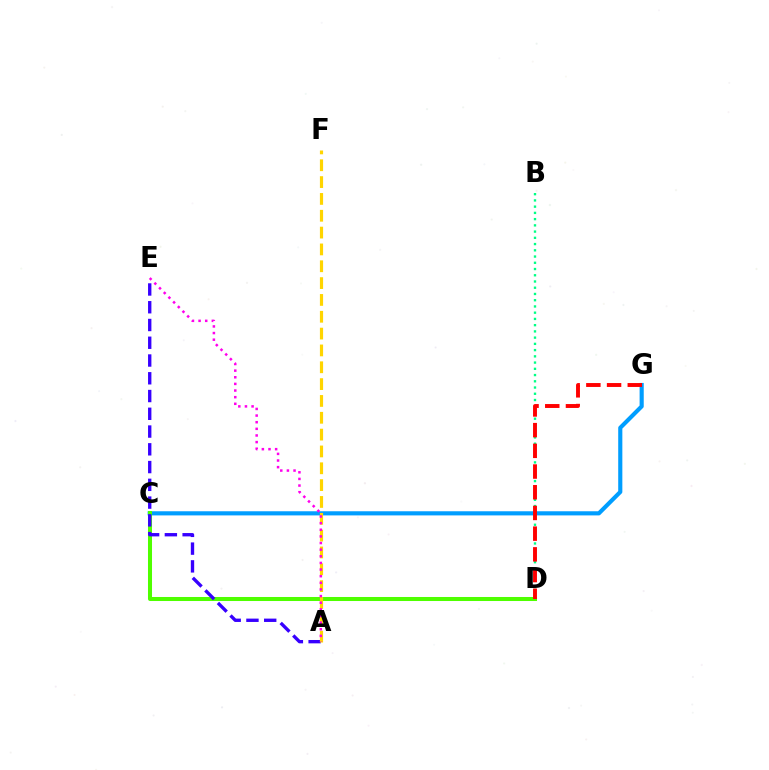{('C', 'G'): [{'color': '#009eff', 'line_style': 'solid', 'thickness': 2.98}], ('C', 'D'): [{'color': '#4fff00', 'line_style': 'solid', 'thickness': 2.9}], ('B', 'D'): [{'color': '#00ff86', 'line_style': 'dotted', 'thickness': 1.69}], ('A', 'E'): [{'color': '#3700ff', 'line_style': 'dashed', 'thickness': 2.41}, {'color': '#ff00ed', 'line_style': 'dotted', 'thickness': 1.8}], ('A', 'F'): [{'color': '#ffd500', 'line_style': 'dashed', 'thickness': 2.29}], ('D', 'G'): [{'color': '#ff0000', 'line_style': 'dashed', 'thickness': 2.81}]}